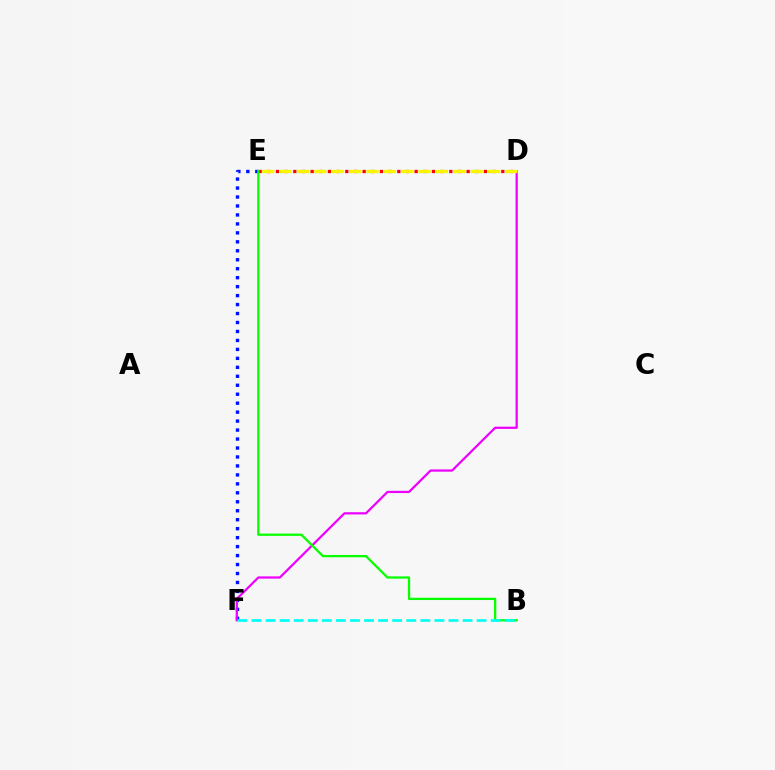{('E', 'F'): [{'color': '#0010ff', 'line_style': 'dotted', 'thickness': 2.44}], ('D', 'F'): [{'color': '#ee00ff', 'line_style': 'solid', 'thickness': 1.61}], ('D', 'E'): [{'color': '#ff0000', 'line_style': 'dotted', 'thickness': 2.35}, {'color': '#fcf500', 'line_style': 'dashed', 'thickness': 2.36}], ('B', 'E'): [{'color': '#08ff00', 'line_style': 'solid', 'thickness': 1.64}], ('B', 'F'): [{'color': '#00fff6', 'line_style': 'dashed', 'thickness': 1.91}]}